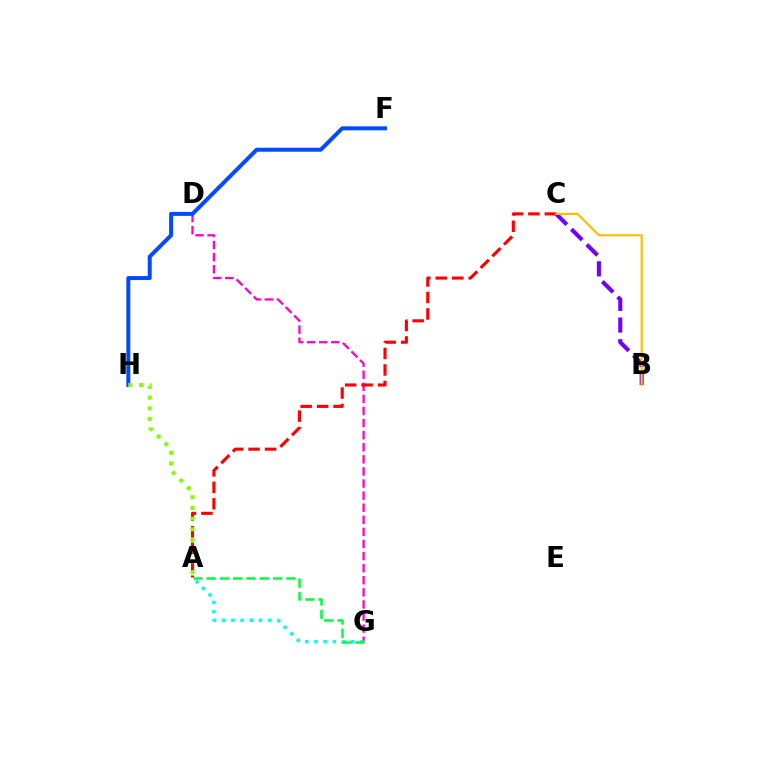{('D', 'G'): [{'color': '#ff00cf', 'line_style': 'dashed', 'thickness': 1.64}], ('F', 'H'): [{'color': '#004bff', 'line_style': 'solid', 'thickness': 2.87}], ('B', 'C'): [{'color': '#7200ff', 'line_style': 'dashed', 'thickness': 2.95}, {'color': '#ffbd00', 'line_style': 'solid', 'thickness': 1.57}], ('A', 'G'): [{'color': '#00fff6', 'line_style': 'dotted', 'thickness': 2.5}, {'color': '#00ff39', 'line_style': 'dashed', 'thickness': 1.81}], ('A', 'C'): [{'color': '#ff0000', 'line_style': 'dashed', 'thickness': 2.24}], ('A', 'H'): [{'color': '#84ff00', 'line_style': 'dotted', 'thickness': 2.9}]}